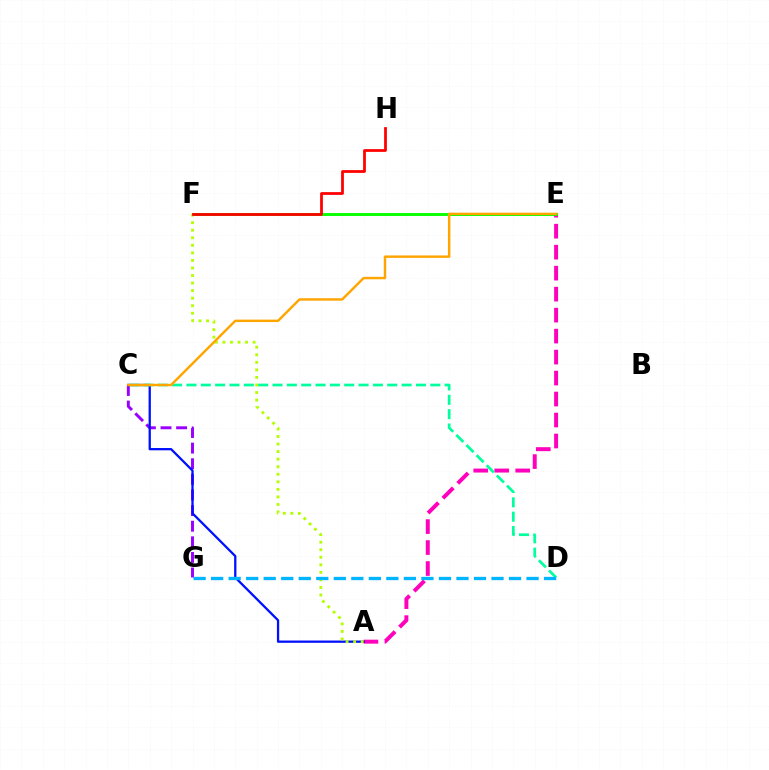{('A', 'E'): [{'color': '#ff00bd', 'line_style': 'dashed', 'thickness': 2.85}], ('C', 'G'): [{'color': '#9b00ff', 'line_style': 'dashed', 'thickness': 2.12}], ('E', 'F'): [{'color': '#08ff00', 'line_style': 'solid', 'thickness': 2.1}], ('A', 'C'): [{'color': '#0010ff', 'line_style': 'solid', 'thickness': 1.64}], ('C', 'D'): [{'color': '#00ff9d', 'line_style': 'dashed', 'thickness': 1.95}], ('A', 'F'): [{'color': '#b3ff00', 'line_style': 'dotted', 'thickness': 2.05}], ('F', 'H'): [{'color': '#ff0000', 'line_style': 'solid', 'thickness': 1.99}], ('D', 'G'): [{'color': '#00b5ff', 'line_style': 'dashed', 'thickness': 2.38}], ('C', 'E'): [{'color': '#ffa500', 'line_style': 'solid', 'thickness': 1.76}]}